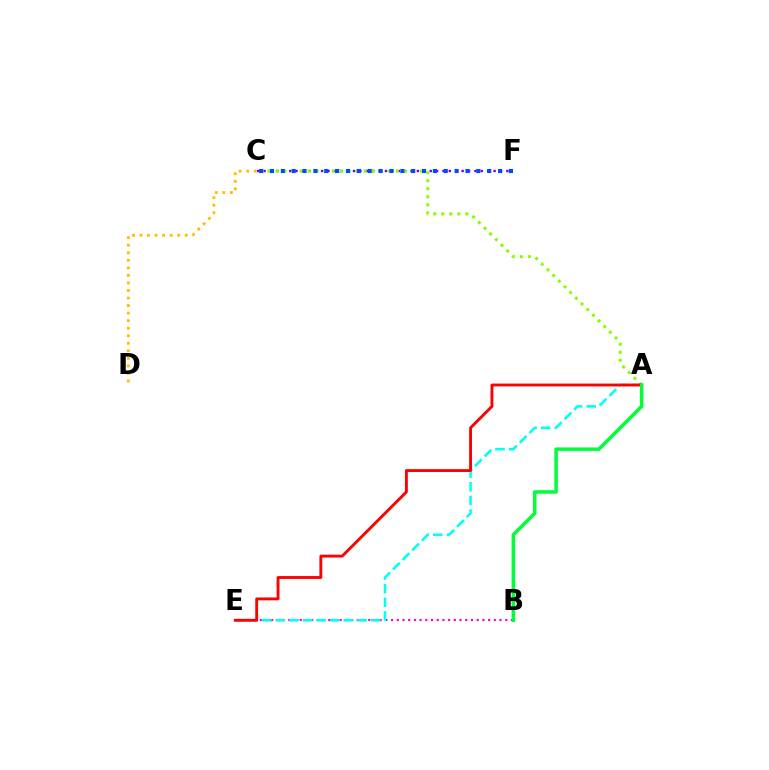{('B', 'E'): [{'color': '#ff00cf', 'line_style': 'dotted', 'thickness': 1.55}], ('C', 'F'): [{'color': '#7200ff', 'line_style': 'dotted', 'thickness': 1.74}, {'color': '#004bff', 'line_style': 'dotted', 'thickness': 2.95}], ('C', 'D'): [{'color': '#ffbd00', 'line_style': 'dotted', 'thickness': 2.05}], ('A', 'C'): [{'color': '#84ff00', 'line_style': 'dotted', 'thickness': 2.18}], ('A', 'E'): [{'color': '#00fff6', 'line_style': 'dashed', 'thickness': 1.85}, {'color': '#ff0000', 'line_style': 'solid', 'thickness': 2.07}], ('A', 'B'): [{'color': '#00ff39', 'line_style': 'solid', 'thickness': 2.53}]}